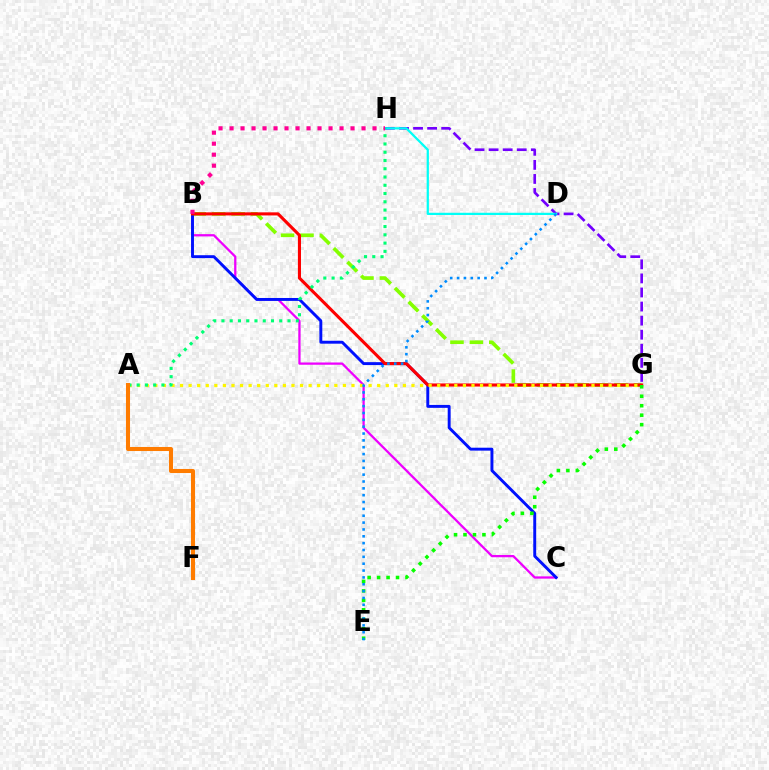{('B', 'C'): [{'color': '#ee00ff', 'line_style': 'solid', 'thickness': 1.64}, {'color': '#0010ff', 'line_style': 'solid', 'thickness': 2.1}], ('B', 'G'): [{'color': '#84ff00', 'line_style': 'dashed', 'thickness': 2.64}, {'color': '#ff0000', 'line_style': 'solid', 'thickness': 2.23}], ('G', 'H'): [{'color': '#7200ff', 'line_style': 'dashed', 'thickness': 1.91}], ('D', 'H'): [{'color': '#00fff6', 'line_style': 'solid', 'thickness': 1.61}], ('A', 'G'): [{'color': '#fcf500', 'line_style': 'dotted', 'thickness': 2.33}], ('A', 'H'): [{'color': '#00ff74', 'line_style': 'dotted', 'thickness': 2.24}], ('E', 'G'): [{'color': '#08ff00', 'line_style': 'dotted', 'thickness': 2.57}], ('B', 'H'): [{'color': '#ff0094', 'line_style': 'dotted', 'thickness': 2.99}], ('D', 'E'): [{'color': '#008cff', 'line_style': 'dotted', 'thickness': 1.86}], ('A', 'F'): [{'color': '#ff7c00', 'line_style': 'solid', 'thickness': 2.92}]}